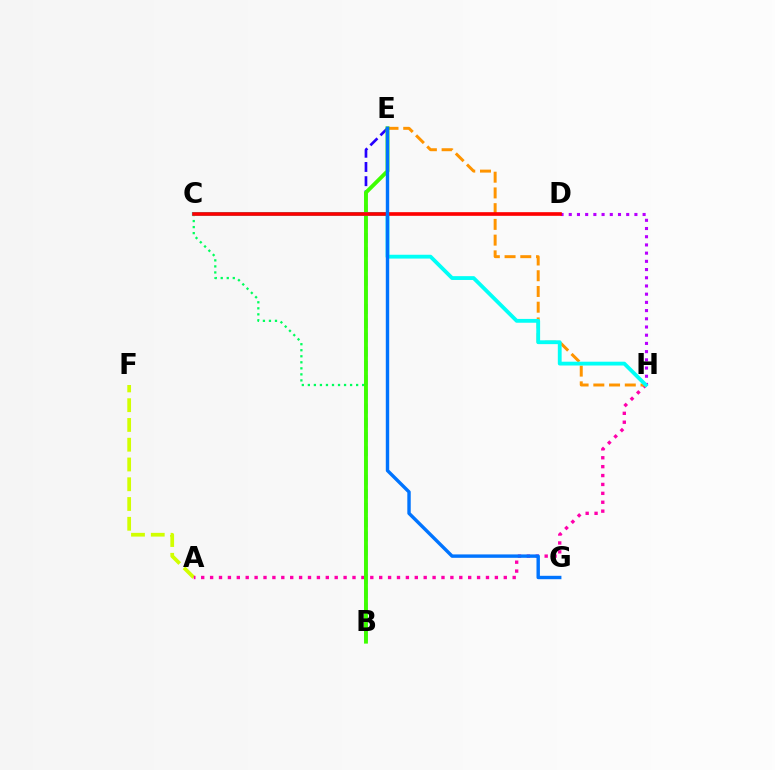{('A', 'F'): [{'color': '#d1ff00', 'line_style': 'dashed', 'thickness': 2.69}], ('A', 'H'): [{'color': '#ff00ac', 'line_style': 'dotted', 'thickness': 2.42}], ('B', 'E'): [{'color': '#2500ff', 'line_style': 'dashed', 'thickness': 1.93}, {'color': '#3dff00', 'line_style': 'solid', 'thickness': 2.78}], ('B', 'C'): [{'color': '#00ff5c', 'line_style': 'dotted', 'thickness': 1.64}], ('E', 'H'): [{'color': '#ff9400', 'line_style': 'dashed', 'thickness': 2.14}], ('D', 'H'): [{'color': '#b900ff', 'line_style': 'dotted', 'thickness': 2.23}], ('C', 'H'): [{'color': '#00fff6', 'line_style': 'solid', 'thickness': 2.75}], ('C', 'D'): [{'color': '#ff0000', 'line_style': 'solid', 'thickness': 2.63}], ('E', 'G'): [{'color': '#0074ff', 'line_style': 'solid', 'thickness': 2.45}]}